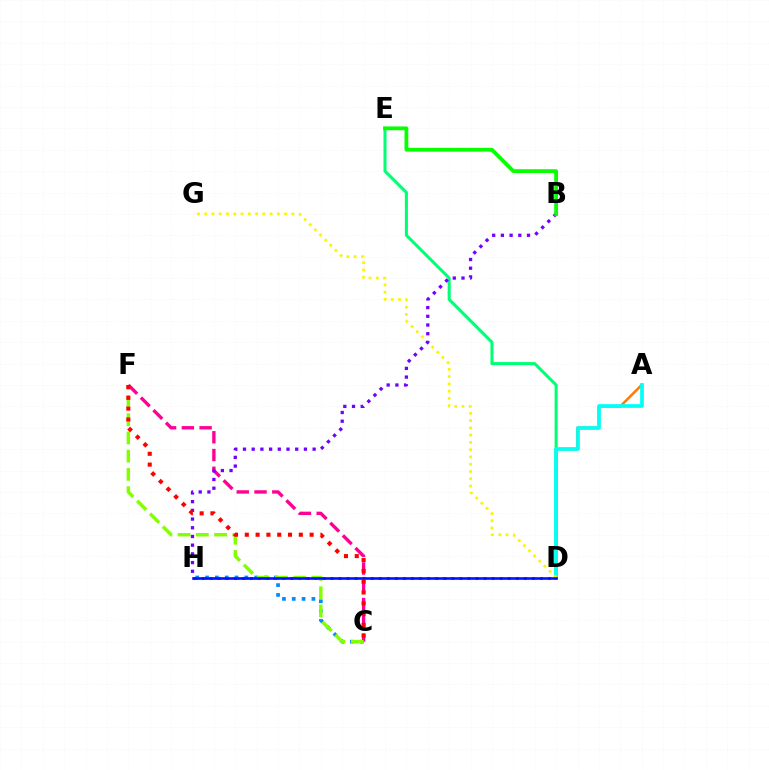{('C', 'H'): [{'color': '#008cff', 'line_style': 'dotted', 'thickness': 2.67}], ('A', 'D'): [{'color': '#ff7c00', 'line_style': 'solid', 'thickness': 1.85}, {'color': '#00fff6', 'line_style': 'solid', 'thickness': 2.67}], ('C', 'F'): [{'color': '#ff0094', 'line_style': 'dashed', 'thickness': 2.41}, {'color': '#84ff00', 'line_style': 'dashed', 'thickness': 2.47}, {'color': '#ff0000', 'line_style': 'dotted', 'thickness': 2.93}], ('D', 'E'): [{'color': '#00ff74', 'line_style': 'solid', 'thickness': 2.19}], ('D', 'H'): [{'color': '#ee00ff', 'line_style': 'dotted', 'thickness': 2.19}, {'color': '#0010ff', 'line_style': 'solid', 'thickness': 1.87}], ('D', 'G'): [{'color': '#fcf500', 'line_style': 'dotted', 'thickness': 1.97}], ('B', 'H'): [{'color': '#7200ff', 'line_style': 'dotted', 'thickness': 2.37}], ('B', 'E'): [{'color': '#08ff00', 'line_style': 'solid', 'thickness': 2.73}]}